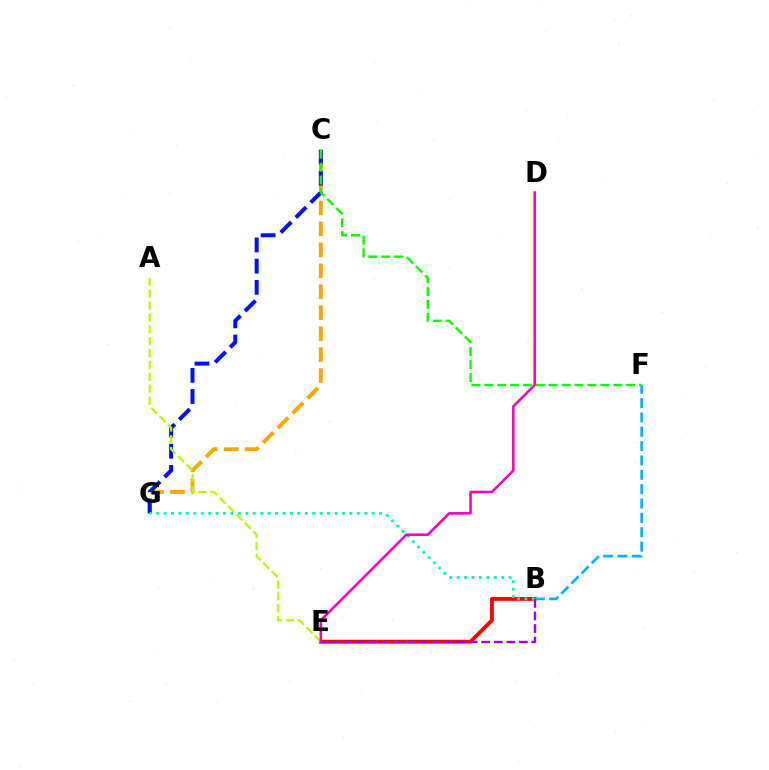{('C', 'G'): [{'color': '#ffa500', 'line_style': 'dashed', 'thickness': 2.85}, {'color': '#0010ff', 'line_style': 'dashed', 'thickness': 2.88}], ('B', 'E'): [{'color': '#ff0000', 'line_style': 'solid', 'thickness': 2.77}, {'color': '#9b00ff', 'line_style': 'dashed', 'thickness': 1.71}], ('B', 'F'): [{'color': '#00b5ff', 'line_style': 'dashed', 'thickness': 1.95}], ('A', 'E'): [{'color': '#b3ff00', 'line_style': 'dashed', 'thickness': 1.61}], ('B', 'G'): [{'color': '#00ff9d', 'line_style': 'dotted', 'thickness': 2.02}], ('D', 'E'): [{'color': '#ff00bd', 'line_style': 'solid', 'thickness': 1.86}], ('C', 'F'): [{'color': '#08ff00', 'line_style': 'dashed', 'thickness': 1.75}]}